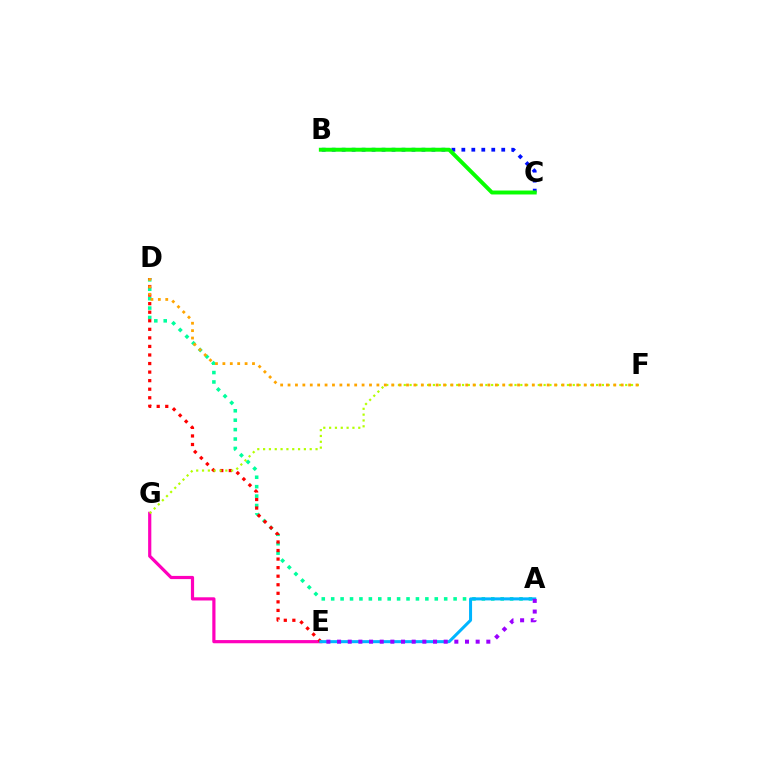{('E', 'G'): [{'color': '#ff00bd', 'line_style': 'solid', 'thickness': 2.3}], ('B', 'C'): [{'color': '#0010ff', 'line_style': 'dotted', 'thickness': 2.71}, {'color': '#08ff00', 'line_style': 'solid', 'thickness': 2.84}], ('A', 'D'): [{'color': '#00ff9d', 'line_style': 'dotted', 'thickness': 2.56}], ('D', 'E'): [{'color': '#ff0000', 'line_style': 'dotted', 'thickness': 2.32}], ('F', 'G'): [{'color': '#b3ff00', 'line_style': 'dotted', 'thickness': 1.58}], ('A', 'E'): [{'color': '#00b5ff', 'line_style': 'solid', 'thickness': 2.18}, {'color': '#9b00ff', 'line_style': 'dotted', 'thickness': 2.9}], ('D', 'F'): [{'color': '#ffa500', 'line_style': 'dotted', 'thickness': 2.01}]}